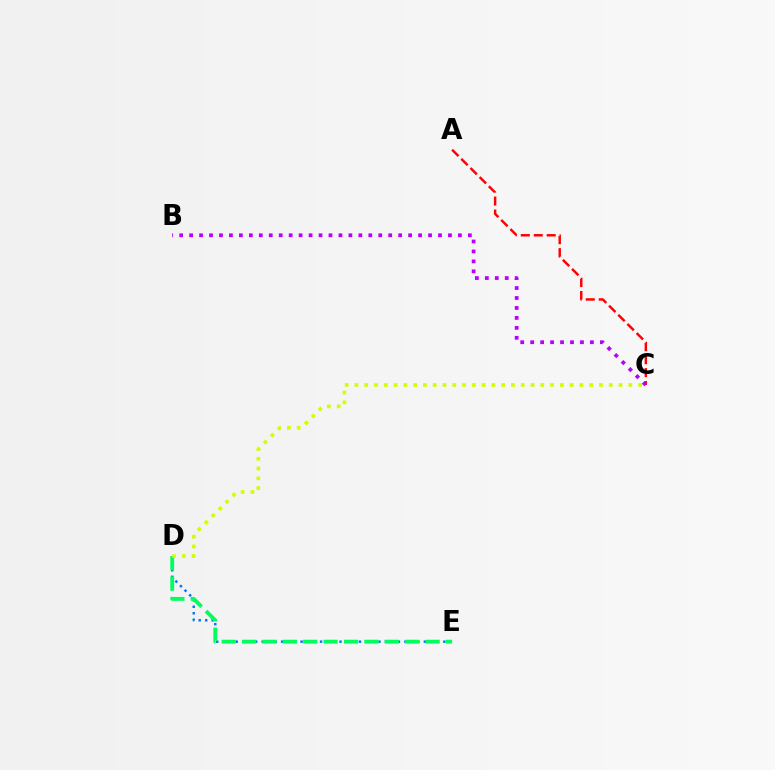{('D', 'E'): [{'color': '#0074ff', 'line_style': 'dotted', 'thickness': 1.76}, {'color': '#00ff5c', 'line_style': 'dashed', 'thickness': 2.77}], ('C', 'D'): [{'color': '#d1ff00', 'line_style': 'dotted', 'thickness': 2.66}], ('A', 'C'): [{'color': '#ff0000', 'line_style': 'dashed', 'thickness': 1.76}], ('B', 'C'): [{'color': '#b900ff', 'line_style': 'dotted', 'thickness': 2.7}]}